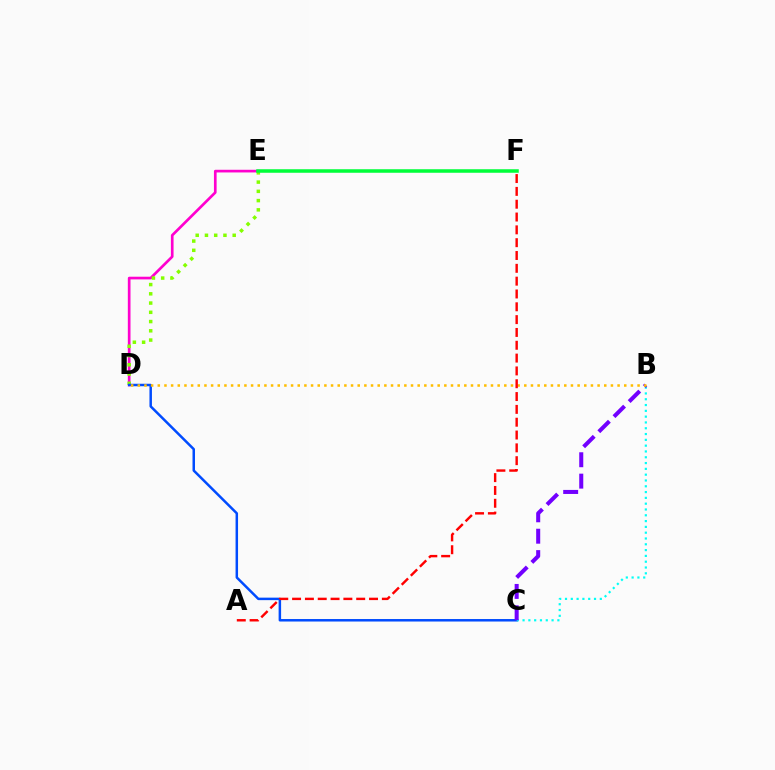{('D', 'E'): [{'color': '#ff00cf', 'line_style': 'solid', 'thickness': 1.93}, {'color': '#84ff00', 'line_style': 'dotted', 'thickness': 2.51}], ('C', 'D'): [{'color': '#004bff', 'line_style': 'solid', 'thickness': 1.79}], ('B', 'C'): [{'color': '#00fff6', 'line_style': 'dotted', 'thickness': 1.58}, {'color': '#7200ff', 'line_style': 'dashed', 'thickness': 2.91}], ('B', 'D'): [{'color': '#ffbd00', 'line_style': 'dotted', 'thickness': 1.81}], ('E', 'F'): [{'color': '#00ff39', 'line_style': 'solid', 'thickness': 2.54}], ('A', 'F'): [{'color': '#ff0000', 'line_style': 'dashed', 'thickness': 1.74}]}